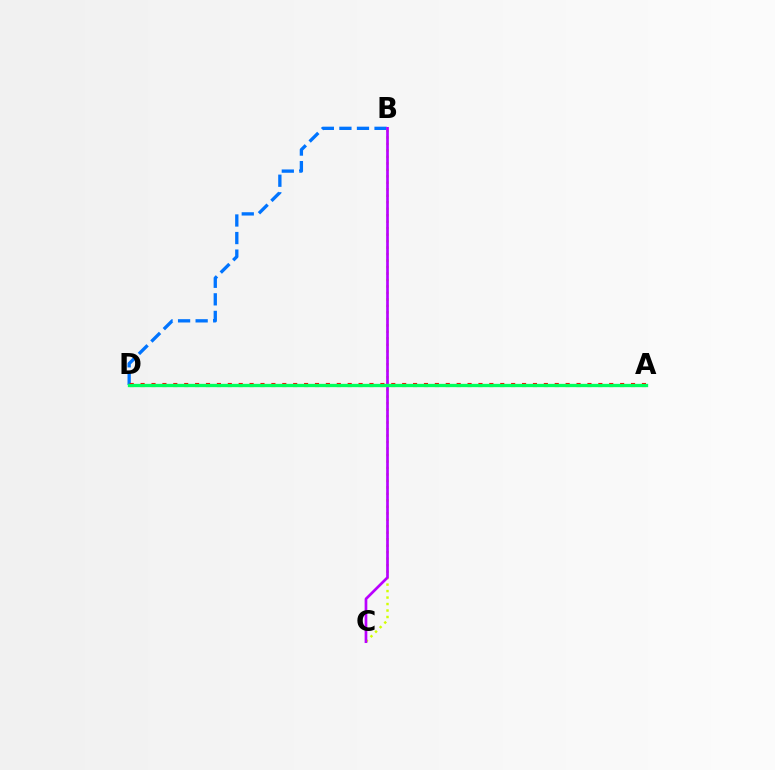{('B', 'D'): [{'color': '#0074ff', 'line_style': 'dashed', 'thickness': 2.39}], ('A', 'D'): [{'color': '#ff0000', 'line_style': 'dotted', 'thickness': 2.96}, {'color': '#00ff5c', 'line_style': 'solid', 'thickness': 2.38}], ('B', 'C'): [{'color': '#d1ff00', 'line_style': 'dotted', 'thickness': 1.76}, {'color': '#b900ff', 'line_style': 'solid', 'thickness': 1.94}]}